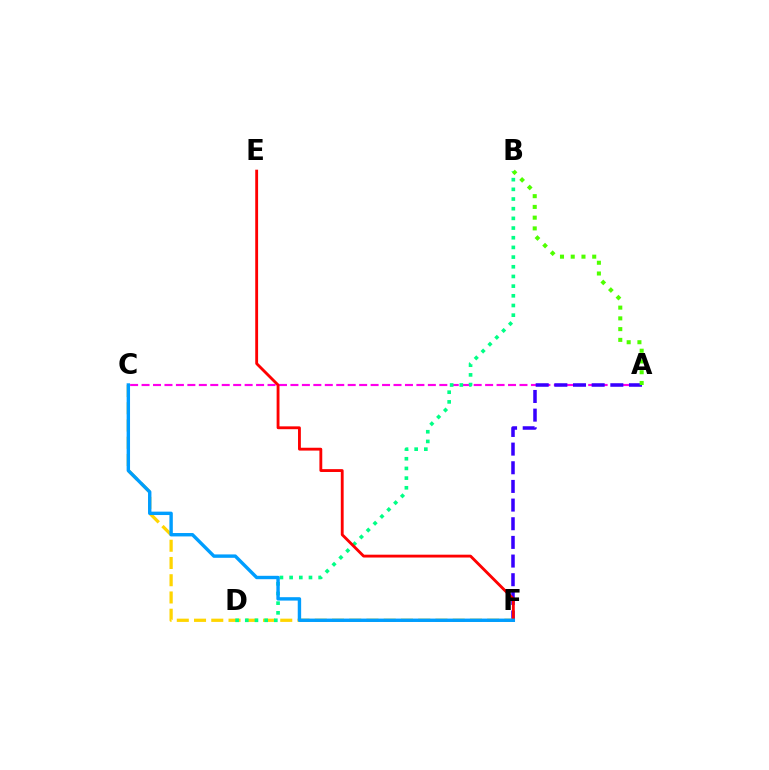{('A', 'C'): [{'color': '#ff00ed', 'line_style': 'dashed', 'thickness': 1.56}], ('A', 'F'): [{'color': '#3700ff', 'line_style': 'dashed', 'thickness': 2.53}], ('C', 'F'): [{'color': '#ffd500', 'line_style': 'dashed', 'thickness': 2.34}, {'color': '#009eff', 'line_style': 'solid', 'thickness': 2.45}], ('B', 'D'): [{'color': '#00ff86', 'line_style': 'dotted', 'thickness': 2.63}], ('A', 'B'): [{'color': '#4fff00', 'line_style': 'dotted', 'thickness': 2.92}], ('E', 'F'): [{'color': '#ff0000', 'line_style': 'solid', 'thickness': 2.05}]}